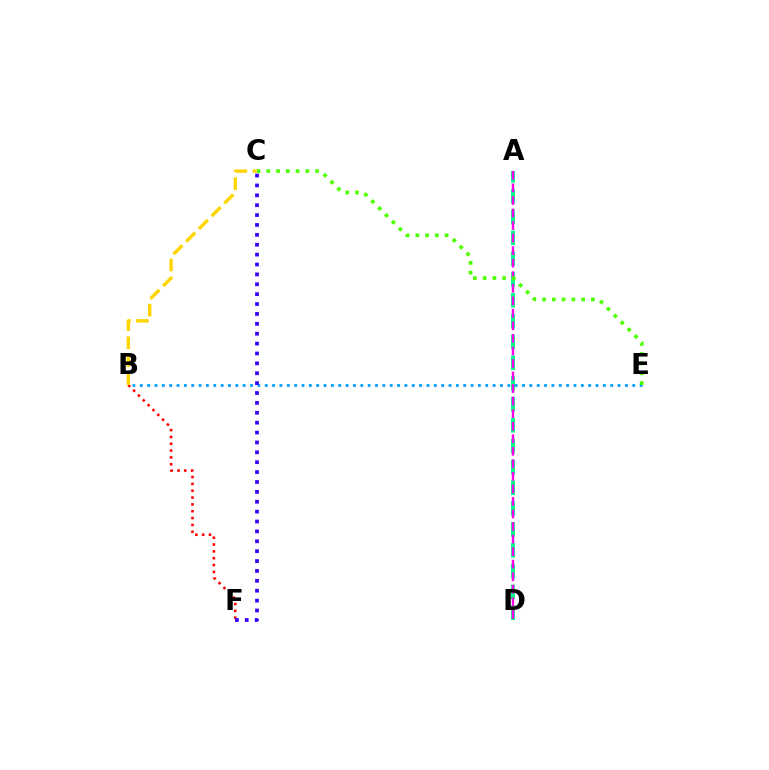{('B', 'E'): [{'color': '#009eff', 'line_style': 'dotted', 'thickness': 2.0}], ('A', 'D'): [{'color': '#00ff86', 'line_style': 'dashed', 'thickness': 2.83}, {'color': '#ff00ed', 'line_style': 'dashed', 'thickness': 1.7}], ('B', 'F'): [{'color': '#ff0000', 'line_style': 'dotted', 'thickness': 1.86}], ('C', 'F'): [{'color': '#3700ff', 'line_style': 'dotted', 'thickness': 2.69}], ('C', 'E'): [{'color': '#4fff00', 'line_style': 'dotted', 'thickness': 2.65}], ('B', 'C'): [{'color': '#ffd500', 'line_style': 'dashed', 'thickness': 2.44}]}